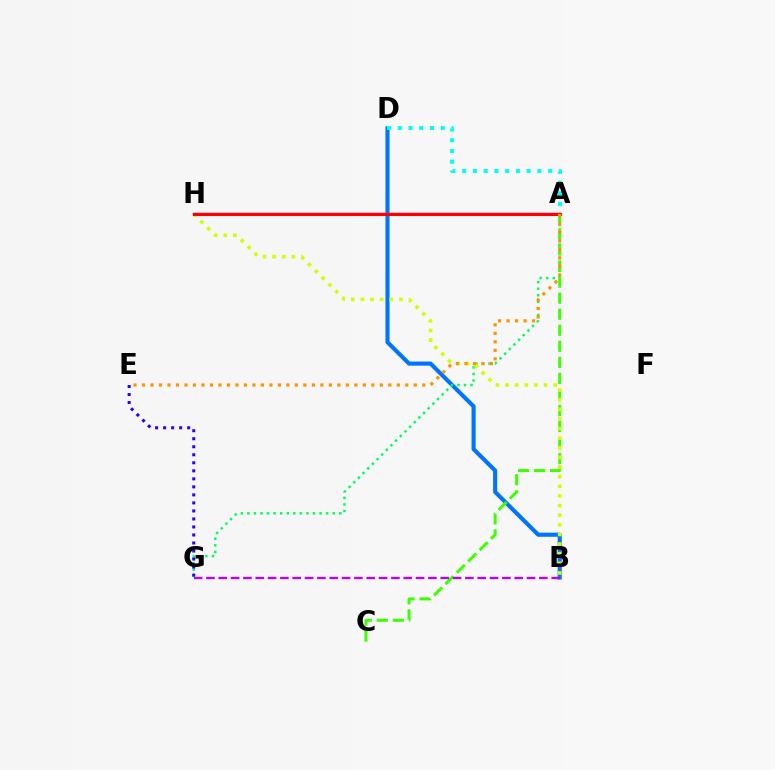{('B', 'D'): [{'color': '#0074ff', 'line_style': 'solid', 'thickness': 2.96}], ('A', 'G'): [{'color': '#00ff5c', 'line_style': 'dotted', 'thickness': 1.78}], ('E', 'G'): [{'color': '#2500ff', 'line_style': 'dotted', 'thickness': 2.18}], ('A', 'C'): [{'color': '#3dff00', 'line_style': 'dashed', 'thickness': 2.18}], ('B', 'H'): [{'color': '#d1ff00', 'line_style': 'dotted', 'thickness': 2.61}], ('B', 'G'): [{'color': '#b900ff', 'line_style': 'dashed', 'thickness': 1.68}], ('A', 'H'): [{'color': '#ff00ac', 'line_style': 'solid', 'thickness': 1.73}, {'color': '#ff0000', 'line_style': 'solid', 'thickness': 2.21}], ('A', 'D'): [{'color': '#00fff6', 'line_style': 'dotted', 'thickness': 2.92}], ('A', 'E'): [{'color': '#ff9400', 'line_style': 'dotted', 'thickness': 2.31}]}